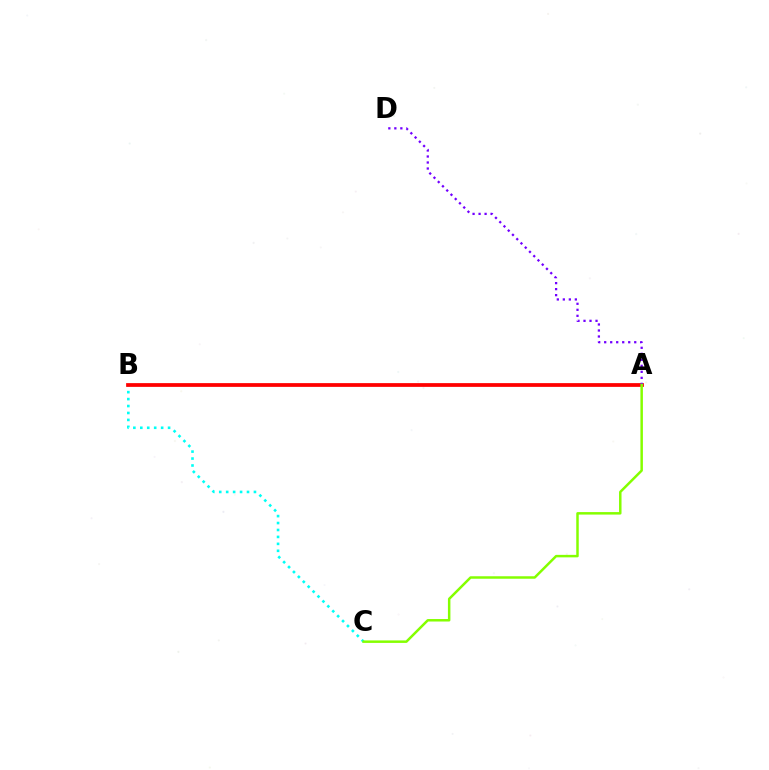{('B', 'C'): [{'color': '#00fff6', 'line_style': 'dotted', 'thickness': 1.89}], ('A', 'B'): [{'color': '#ff0000', 'line_style': 'solid', 'thickness': 2.7}], ('A', 'D'): [{'color': '#7200ff', 'line_style': 'dotted', 'thickness': 1.63}], ('A', 'C'): [{'color': '#84ff00', 'line_style': 'solid', 'thickness': 1.79}]}